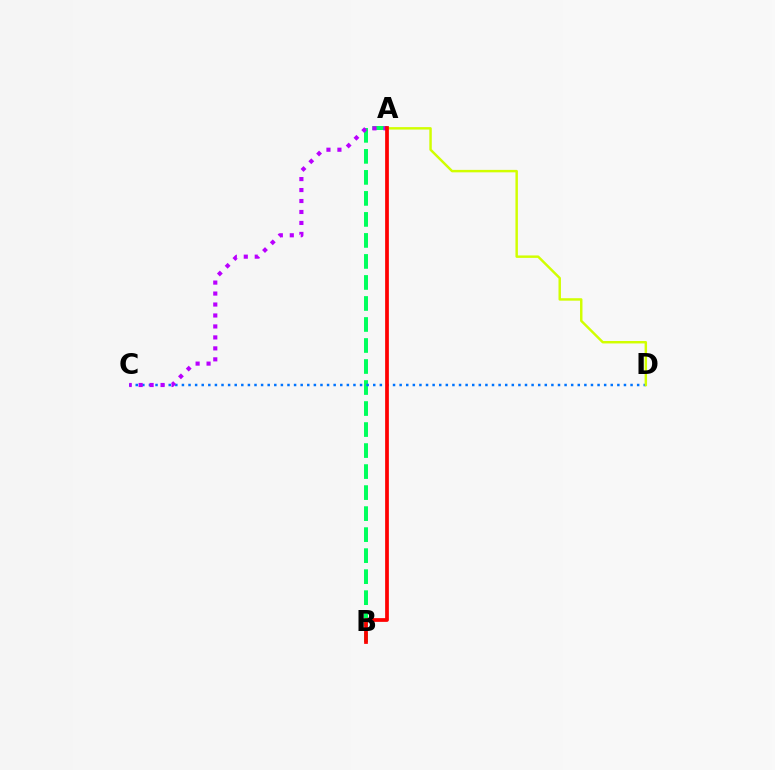{('A', 'B'): [{'color': '#00ff5c', 'line_style': 'dashed', 'thickness': 2.85}, {'color': '#ff0000', 'line_style': 'solid', 'thickness': 2.69}], ('C', 'D'): [{'color': '#0074ff', 'line_style': 'dotted', 'thickness': 1.79}], ('A', 'C'): [{'color': '#b900ff', 'line_style': 'dotted', 'thickness': 2.98}], ('A', 'D'): [{'color': '#d1ff00', 'line_style': 'solid', 'thickness': 1.77}]}